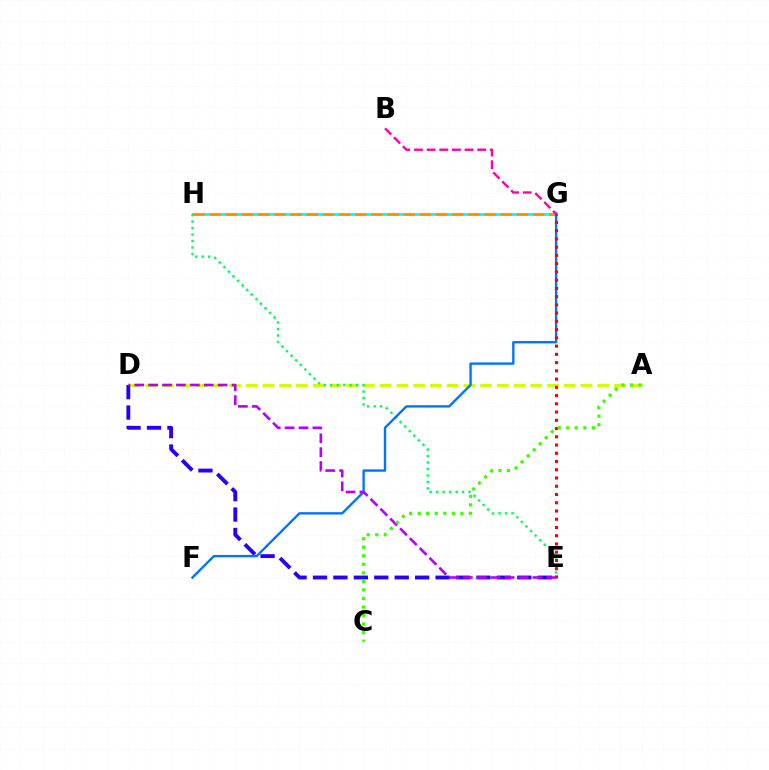{('G', 'H'): [{'color': '#00fff6', 'line_style': 'solid', 'thickness': 2.06}, {'color': '#ff9400', 'line_style': 'dashed', 'thickness': 2.2}], ('A', 'D'): [{'color': '#d1ff00', 'line_style': 'dashed', 'thickness': 2.27}], ('D', 'E'): [{'color': '#2500ff', 'line_style': 'dashed', 'thickness': 2.78}, {'color': '#b900ff', 'line_style': 'dashed', 'thickness': 1.89}], ('E', 'H'): [{'color': '#00ff5c', 'line_style': 'dotted', 'thickness': 1.76}], ('F', 'G'): [{'color': '#0074ff', 'line_style': 'solid', 'thickness': 1.71}], ('E', 'G'): [{'color': '#ff0000', 'line_style': 'dotted', 'thickness': 2.24}], ('A', 'C'): [{'color': '#3dff00', 'line_style': 'dotted', 'thickness': 2.32}], ('B', 'G'): [{'color': '#ff00ac', 'line_style': 'dashed', 'thickness': 1.72}]}